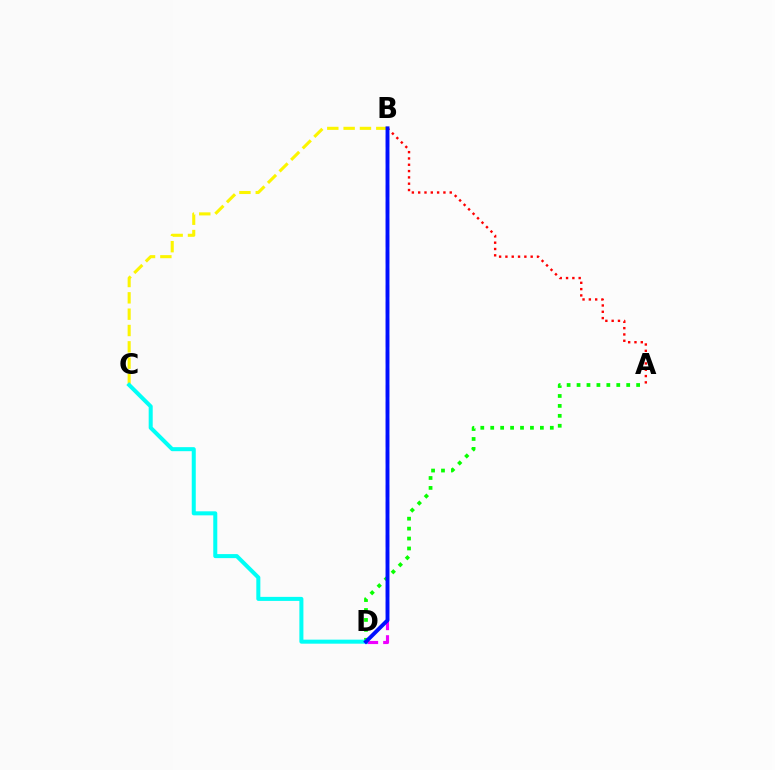{('B', 'D'): [{'color': '#ee00ff', 'line_style': 'dashed', 'thickness': 2.26}, {'color': '#0010ff', 'line_style': 'solid', 'thickness': 2.79}], ('A', 'D'): [{'color': '#08ff00', 'line_style': 'dotted', 'thickness': 2.7}], ('A', 'B'): [{'color': '#ff0000', 'line_style': 'dotted', 'thickness': 1.72}], ('B', 'C'): [{'color': '#fcf500', 'line_style': 'dashed', 'thickness': 2.22}], ('C', 'D'): [{'color': '#00fff6', 'line_style': 'solid', 'thickness': 2.9}]}